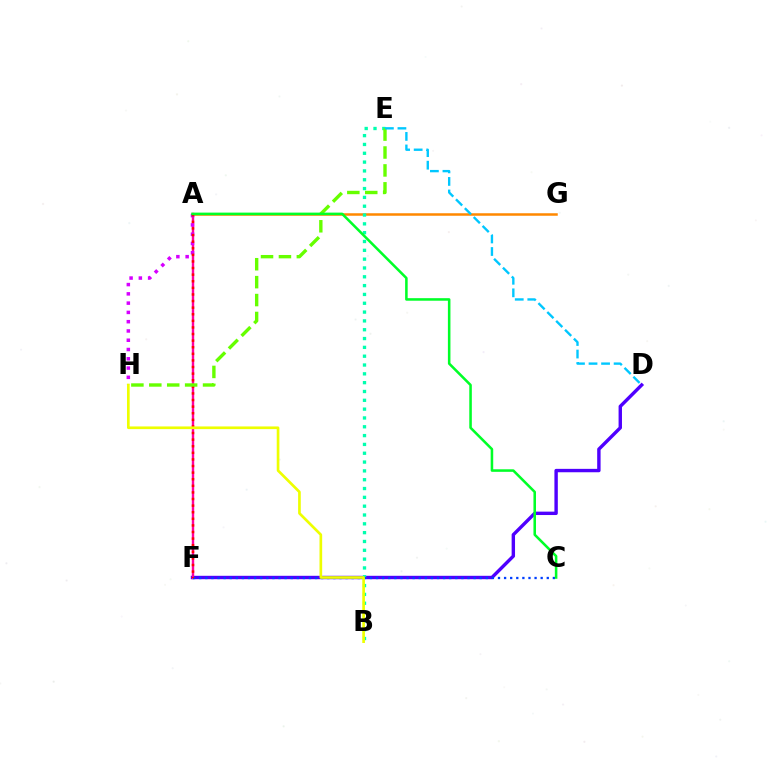{('A', 'G'): [{'color': '#ff8800', 'line_style': 'solid', 'thickness': 1.81}], ('D', 'F'): [{'color': '#4f00ff', 'line_style': 'solid', 'thickness': 2.45}], ('A', 'F'): [{'color': '#ff00a0', 'line_style': 'solid', 'thickness': 1.73}, {'color': '#ff0000', 'line_style': 'dotted', 'thickness': 1.79}], ('B', 'E'): [{'color': '#00ffaf', 'line_style': 'dotted', 'thickness': 2.4}], ('A', 'H'): [{'color': '#d600ff', 'line_style': 'dotted', 'thickness': 2.52}], ('C', 'F'): [{'color': '#003fff', 'line_style': 'dotted', 'thickness': 1.66}], ('E', 'H'): [{'color': '#66ff00', 'line_style': 'dashed', 'thickness': 2.43}], ('D', 'E'): [{'color': '#00c7ff', 'line_style': 'dashed', 'thickness': 1.7}], ('A', 'C'): [{'color': '#00ff27', 'line_style': 'solid', 'thickness': 1.83}], ('B', 'H'): [{'color': '#eeff00', 'line_style': 'solid', 'thickness': 1.93}]}